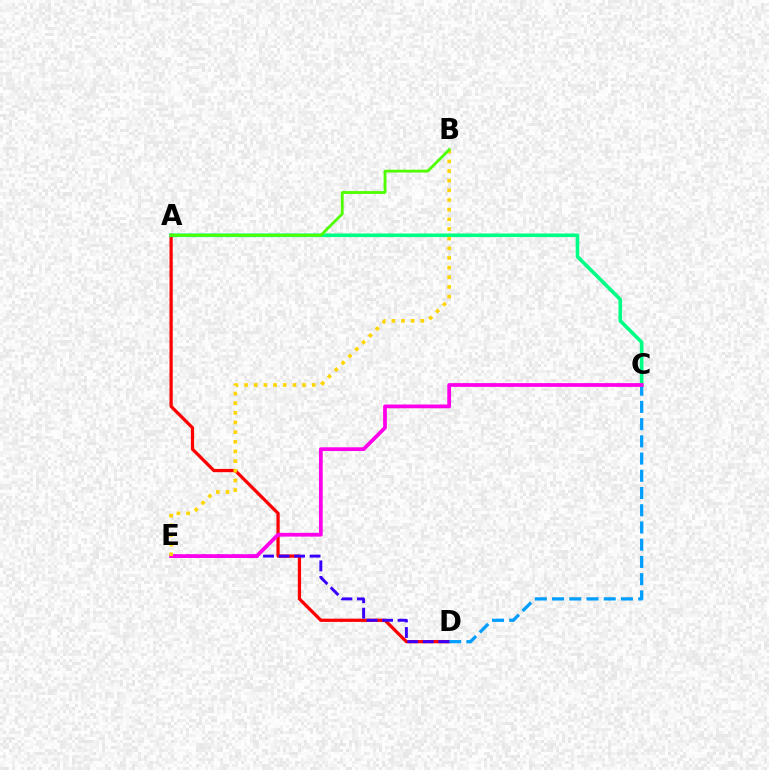{('A', 'D'): [{'color': '#ff0000', 'line_style': 'solid', 'thickness': 2.34}], ('C', 'D'): [{'color': '#009eff', 'line_style': 'dashed', 'thickness': 2.34}], ('D', 'E'): [{'color': '#3700ff', 'line_style': 'dashed', 'thickness': 2.11}], ('A', 'C'): [{'color': '#00ff86', 'line_style': 'solid', 'thickness': 2.61}], ('C', 'E'): [{'color': '#ff00ed', 'line_style': 'solid', 'thickness': 2.71}], ('B', 'E'): [{'color': '#ffd500', 'line_style': 'dotted', 'thickness': 2.62}], ('A', 'B'): [{'color': '#4fff00', 'line_style': 'solid', 'thickness': 2.03}]}